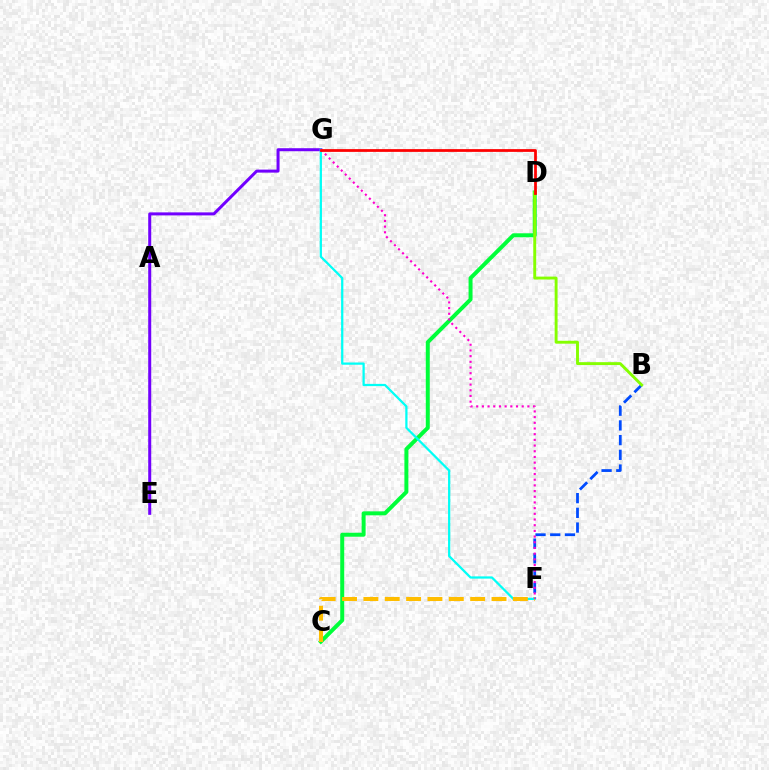{('C', 'D'): [{'color': '#00ff39', 'line_style': 'solid', 'thickness': 2.86}], ('B', 'F'): [{'color': '#004bff', 'line_style': 'dashed', 'thickness': 2.0}], ('E', 'G'): [{'color': '#7200ff', 'line_style': 'solid', 'thickness': 2.17}], ('F', 'G'): [{'color': '#00fff6', 'line_style': 'solid', 'thickness': 1.62}, {'color': '#ff00cf', 'line_style': 'dotted', 'thickness': 1.55}], ('C', 'F'): [{'color': '#ffbd00', 'line_style': 'dashed', 'thickness': 2.9}], ('B', 'D'): [{'color': '#84ff00', 'line_style': 'solid', 'thickness': 2.09}], ('D', 'G'): [{'color': '#ff0000', 'line_style': 'solid', 'thickness': 1.99}]}